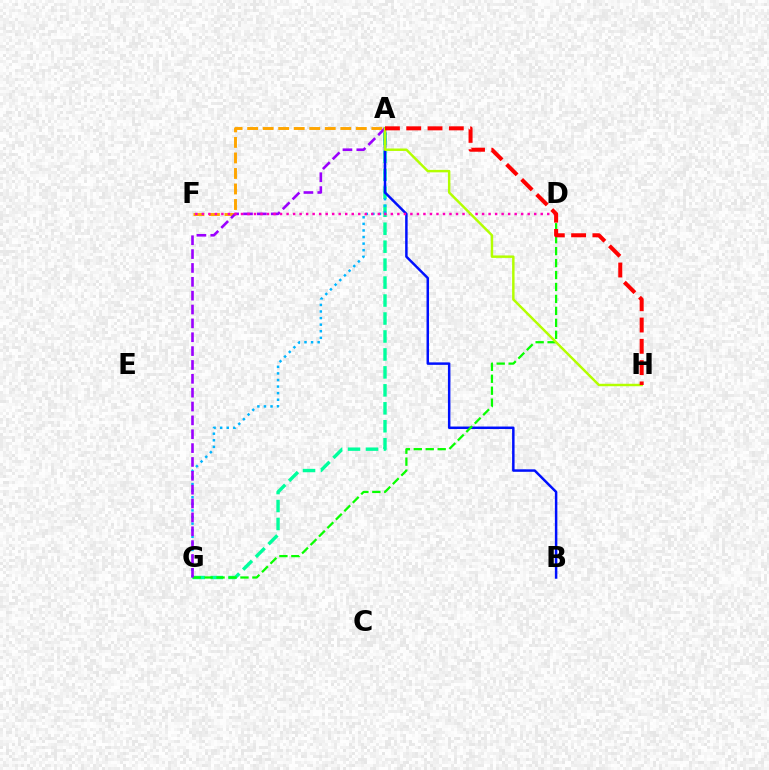{('A', 'G'): [{'color': '#00ff9d', 'line_style': 'dashed', 'thickness': 2.44}, {'color': '#00b5ff', 'line_style': 'dotted', 'thickness': 1.79}, {'color': '#9b00ff', 'line_style': 'dashed', 'thickness': 1.88}], ('A', 'F'): [{'color': '#ffa500', 'line_style': 'dashed', 'thickness': 2.11}], ('A', 'B'): [{'color': '#0010ff', 'line_style': 'solid', 'thickness': 1.79}], ('D', 'G'): [{'color': '#08ff00', 'line_style': 'dashed', 'thickness': 1.62}], ('D', 'F'): [{'color': '#ff00bd', 'line_style': 'dotted', 'thickness': 1.77}], ('A', 'H'): [{'color': '#b3ff00', 'line_style': 'solid', 'thickness': 1.77}, {'color': '#ff0000', 'line_style': 'dashed', 'thickness': 2.89}]}